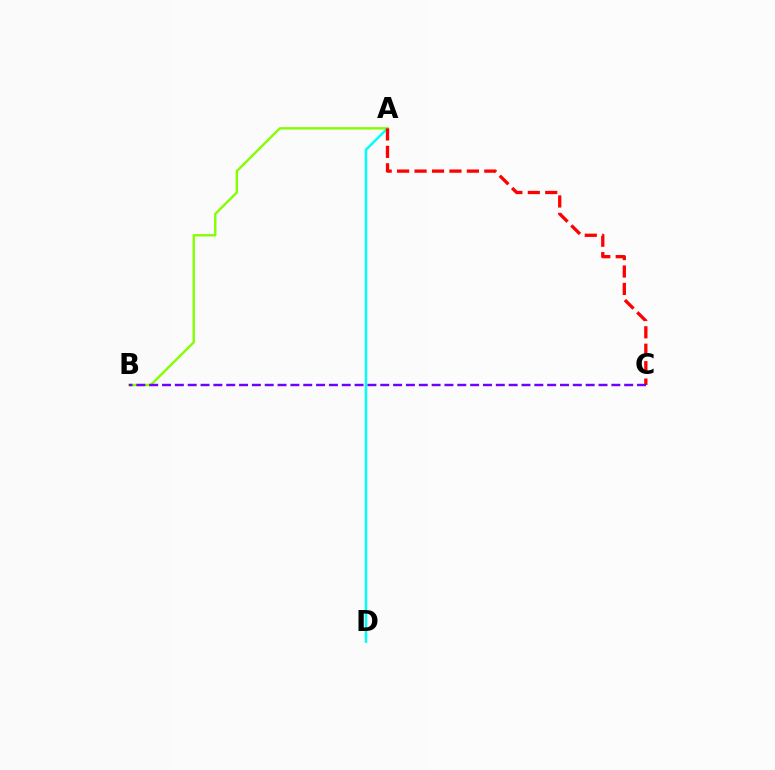{('A', 'D'): [{'color': '#00fff6', 'line_style': 'solid', 'thickness': 1.8}], ('A', 'B'): [{'color': '#84ff00', 'line_style': 'solid', 'thickness': 1.72}], ('A', 'C'): [{'color': '#ff0000', 'line_style': 'dashed', 'thickness': 2.37}], ('B', 'C'): [{'color': '#7200ff', 'line_style': 'dashed', 'thickness': 1.74}]}